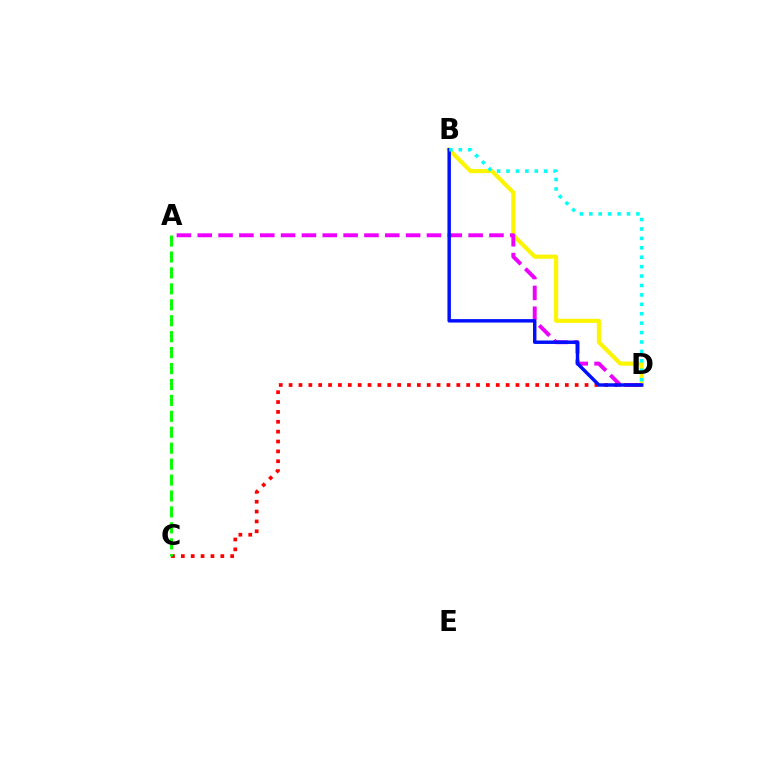{('B', 'D'): [{'color': '#fcf500', 'line_style': 'solid', 'thickness': 2.96}, {'color': '#0010ff', 'line_style': 'solid', 'thickness': 2.49}, {'color': '#00fff6', 'line_style': 'dotted', 'thickness': 2.56}], ('A', 'D'): [{'color': '#ee00ff', 'line_style': 'dashed', 'thickness': 2.83}], ('C', 'D'): [{'color': '#ff0000', 'line_style': 'dotted', 'thickness': 2.68}], ('A', 'C'): [{'color': '#08ff00', 'line_style': 'dashed', 'thickness': 2.16}]}